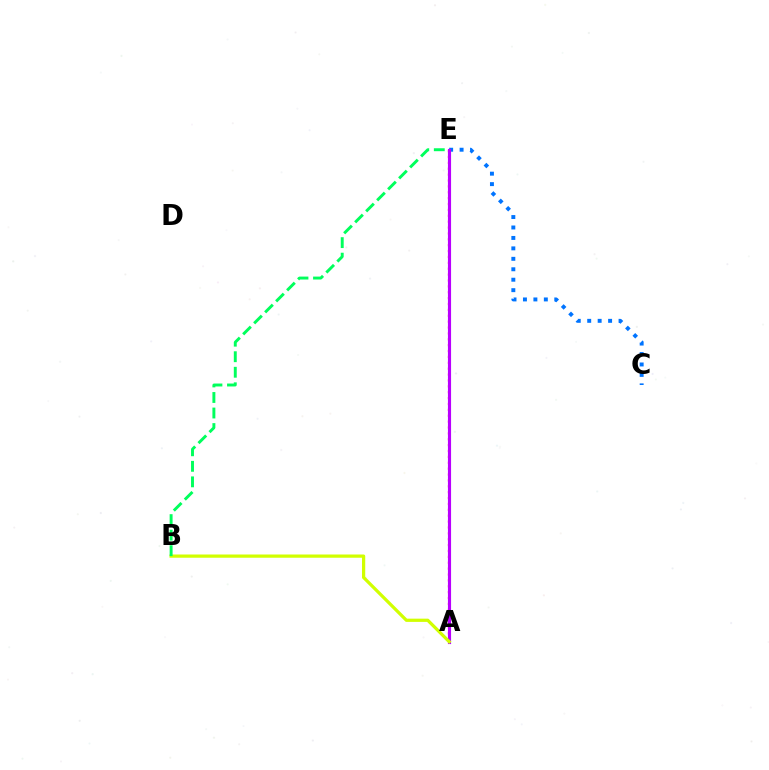{('C', 'E'): [{'color': '#0074ff', 'line_style': 'dotted', 'thickness': 2.84}], ('A', 'E'): [{'color': '#ff0000', 'line_style': 'dotted', 'thickness': 1.6}, {'color': '#b900ff', 'line_style': 'solid', 'thickness': 2.26}], ('A', 'B'): [{'color': '#d1ff00', 'line_style': 'solid', 'thickness': 2.33}], ('B', 'E'): [{'color': '#00ff5c', 'line_style': 'dashed', 'thickness': 2.11}]}